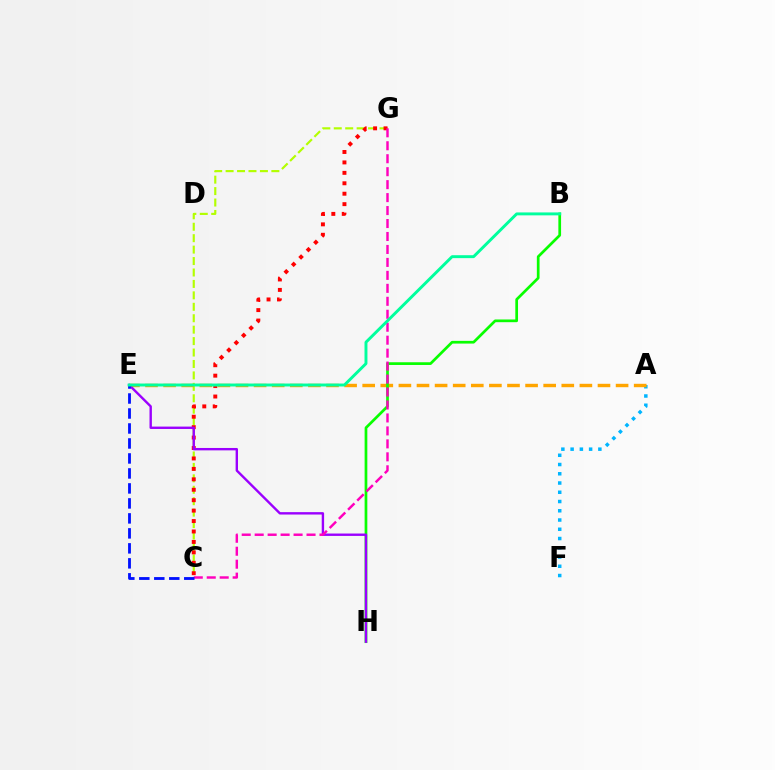{('C', 'G'): [{'color': '#b3ff00', 'line_style': 'dashed', 'thickness': 1.55}, {'color': '#ff0000', 'line_style': 'dotted', 'thickness': 2.83}, {'color': '#ff00bd', 'line_style': 'dashed', 'thickness': 1.76}], ('A', 'F'): [{'color': '#00b5ff', 'line_style': 'dotted', 'thickness': 2.51}], ('A', 'E'): [{'color': '#ffa500', 'line_style': 'dashed', 'thickness': 2.46}], ('B', 'H'): [{'color': '#08ff00', 'line_style': 'solid', 'thickness': 1.95}], ('E', 'H'): [{'color': '#9b00ff', 'line_style': 'solid', 'thickness': 1.72}], ('C', 'E'): [{'color': '#0010ff', 'line_style': 'dashed', 'thickness': 2.04}], ('B', 'E'): [{'color': '#00ff9d', 'line_style': 'solid', 'thickness': 2.11}]}